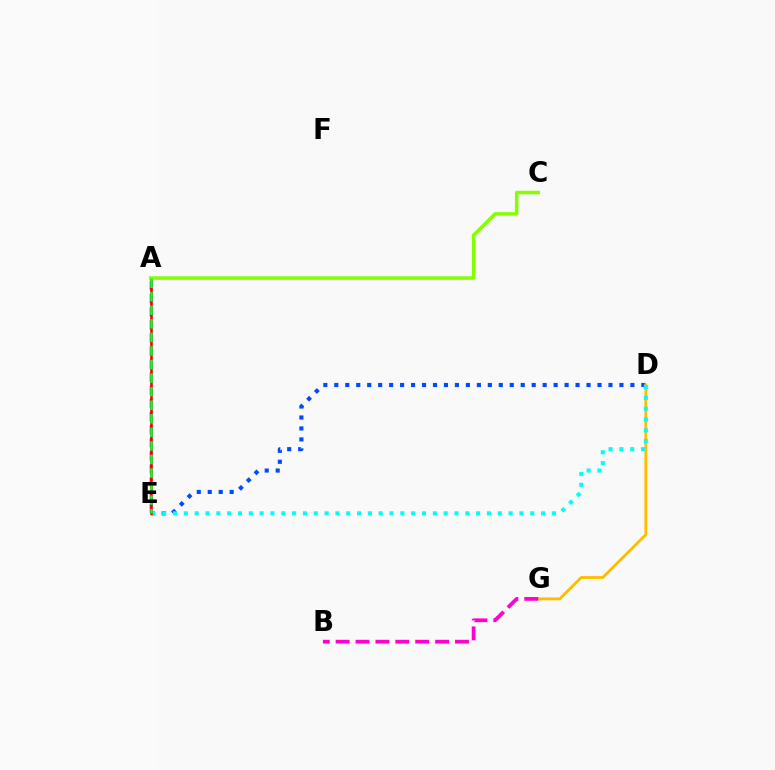{('D', 'E'): [{'color': '#004bff', 'line_style': 'dotted', 'thickness': 2.98}, {'color': '#00fff6', 'line_style': 'dotted', 'thickness': 2.94}], ('D', 'G'): [{'color': '#ffbd00', 'line_style': 'solid', 'thickness': 2.04}], ('A', 'E'): [{'color': '#7200ff', 'line_style': 'dashed', 'thickness': 1.78}, {'color': '#ff0000', 'line_style': 'solid', 'thickness': 1.89}, {'color': '#00ff39', 'line_style': 'dashed', 'thickness': 1.84}], ('B', 'G'): [{'color': '#ff00cf', 'line_style': 'dashed', 'thickness': 2.7}], ('A', 'C'): [{'color': '#84ff00', 'line_style': 'solid', 'thickness': 2.52}]}